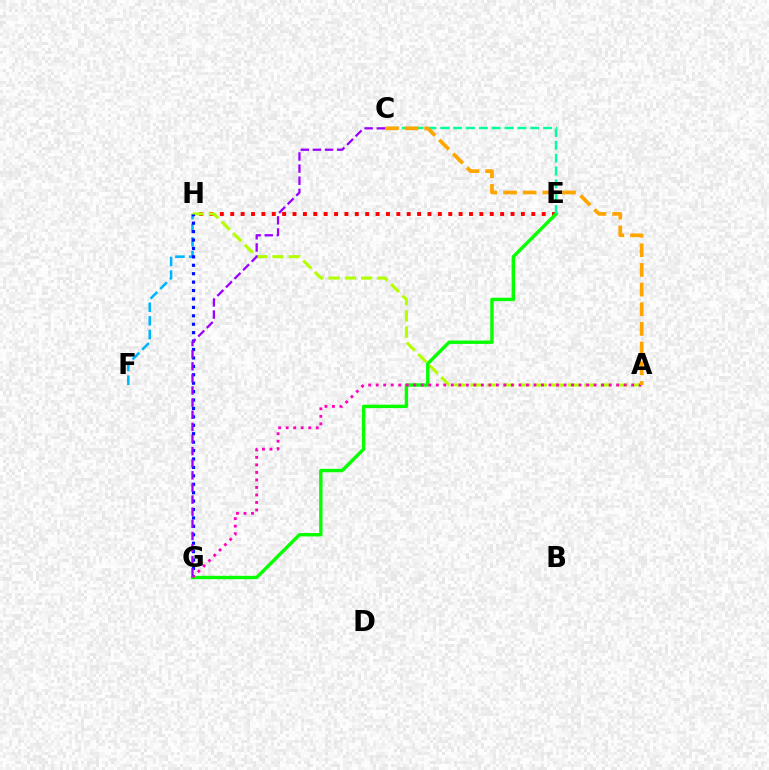{('E', 'H'): [{'color': '#ff0000', 'line_style': 'dotted', 'thickness': 2.82}], ('F', 'H'): [{'color': '#00b5ff', 'line_style': 'dashed', 'thickness': 1.85}], ('A', 'H'): [{'color': '#b3ff00', 'line_style': 'dashed', 'thickness': 2.21}], ('G', 'H'): [{'color': '#0010ff', 'line_style': 'dotted', 'thickness': 2.29}], ('E', 'G'): [{'color': '#08ff00', 'line_style': 'solid', 'thickness': 2.44}], ('C', 'E'): [{'color': '#00ff9d', 'line_style': 'dashed', 'thickness': 1.75}], ('A', 'G'): [{'color': '#ff00bd', 'line_style': 'dotted', 'thickness': 2.04}], ('A', 'C'): [{'color': '#ffa500', 'line_style': 'dashed', 'thickness': 2.67}], ('C', 'G'): [{'color': '#9b00ff', 'line_style': 'dashed', 'thickness': 1.65}]}